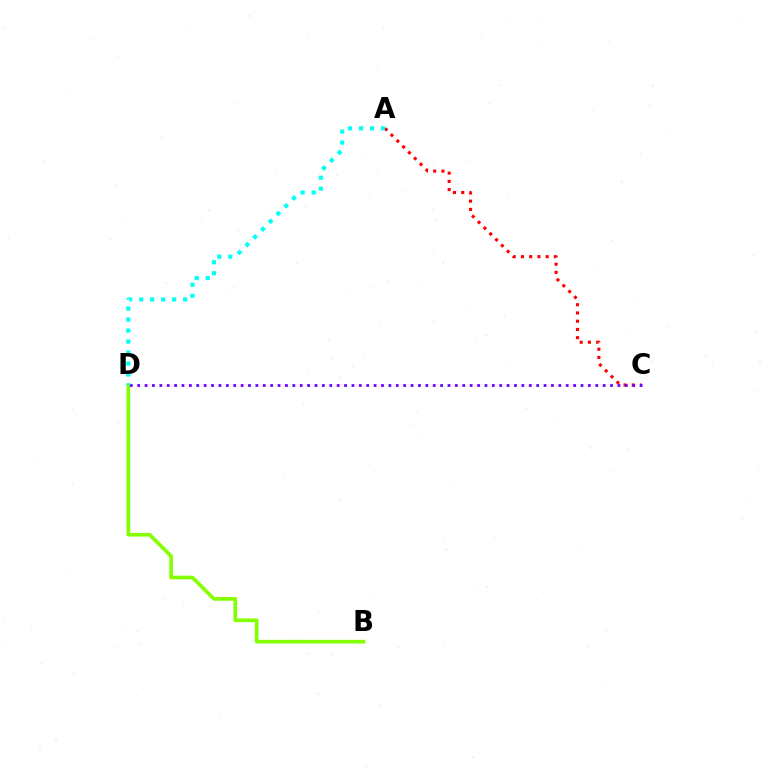{('B', 'D'): [{'color': '#84ff00', 'line_style': 'solid', 'thickness': 2.64}], ('A', 'C'): [{'color': '#ff0000', 'line_style': 'dotted', 'thickness': 2.24}], ('C', 'D'): [{'color': '#7200ff', 'line_style': 'dotted', 'thickness': 2.01}], ('A', 'D'): [{'color': '#00fff6', 'line_style': 'dotted', 'thickness': 2.99}]}